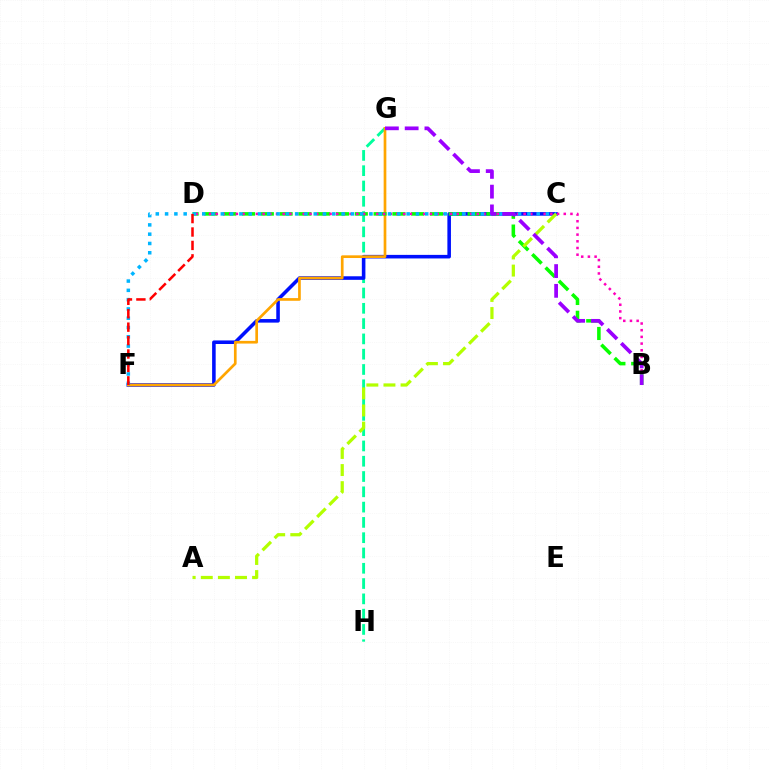{('G', 'H'): [{'color': '#00ff9d', 'line_style': 'dashed', 'thickness': 2.08}], ('C', 'F'): [{'color': '#0010ff', 'line_style': 'solid', 'thickness': 2.57}, {'color': '#00b5ff', 'line_style': 'dotted', 'thickness': 2.52}], ('F', 'G'): [{'color': '#ffa500', 'line_style': 'solid', 'thickness': 1.93}], ('B', 'D'): [{'color': '#08ff00', 'line_style': 'dashed', 'thickness': 2.55}, {'color': '#ff00bd', 'line_style': 'dotted', 'thickness': 1.82}], ('D', 'F'): [{'color': '#ff0000', 'line_style': 'dashed', 'thickness': 1.82}], ('A', 'C'): [{'color': '#b3ff00', 'line_style': 'dashed', 'thickness': 2.32}], ('B', 'G'): [{'color': '#9b00ff', 'line_style': 'dashed', 'thickness': 2.68}]}